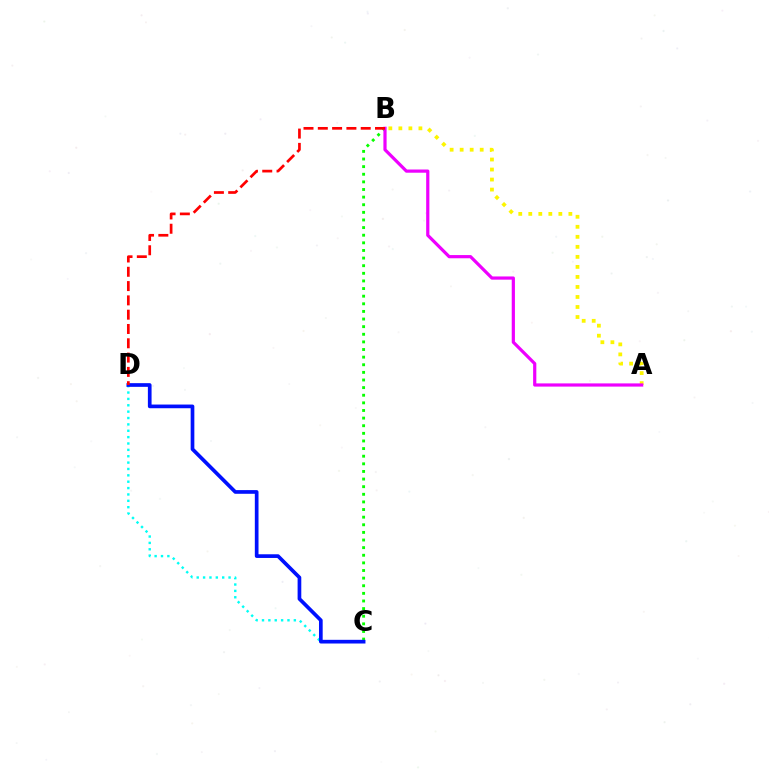{('B', 'C'): [{'color': '#08ff00', 'line_style': 'dotted', 'thickness': 2.07}], ('C', 'D'): [{'color': '#00fff6', 'line_style': 'dotted', 'thickness': 1.73}, {'color': '#0010ff', 'line_style': 'solid', 'thickness': 2.65}], ('A', 'B'): [{'color': '#fcf500', 'line_style': 'dotted', 'thickness': 2.72}, {'color': '#ee00ff', 'line_style': 'solid', 'thickness': 2.31}], ('B', 'D'): [{'color': '#ff0000', 'line_style': 'dashed', 'thickness': 1.94}]}